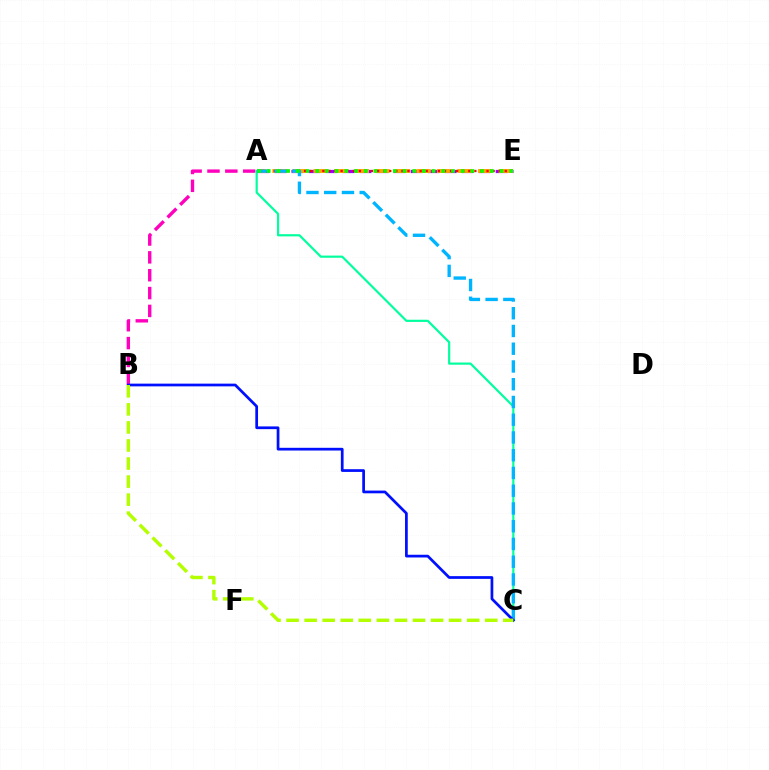{('A', 'E'): [{'color': '#9b00ff', 'line_style': 'dashed', 'thickness': 2.31}, {'color': '#ffa500', 'line_style': 'dashed', 'thickness': 2.79}, {'color': '#ff0000', 'line_style': 'dotted', 'thickness': 1.65}, {'color': '#08ff00', 'line_style': 'dotted', 'thickness': 2.63}], ('A', 'B'): [{'color': '#ff00bd', 'line_style': 'dashed', 'thickness': 2.42}], ('A', 'C'): [{'color': '#00ff9d', 'line_style': 'solid', 'thickness': 1.57}, {'color': '#00b5ff', 'line_style': 'dashed', 'thickness': 2.41}], ('B', 'C'): [{'color': '#0010ff', 'line_style': 'solid', 'thickness': 1.96}, {'color': '#b3ff00', 'line_style': 'dashed', 'thickness': 2.45}]}